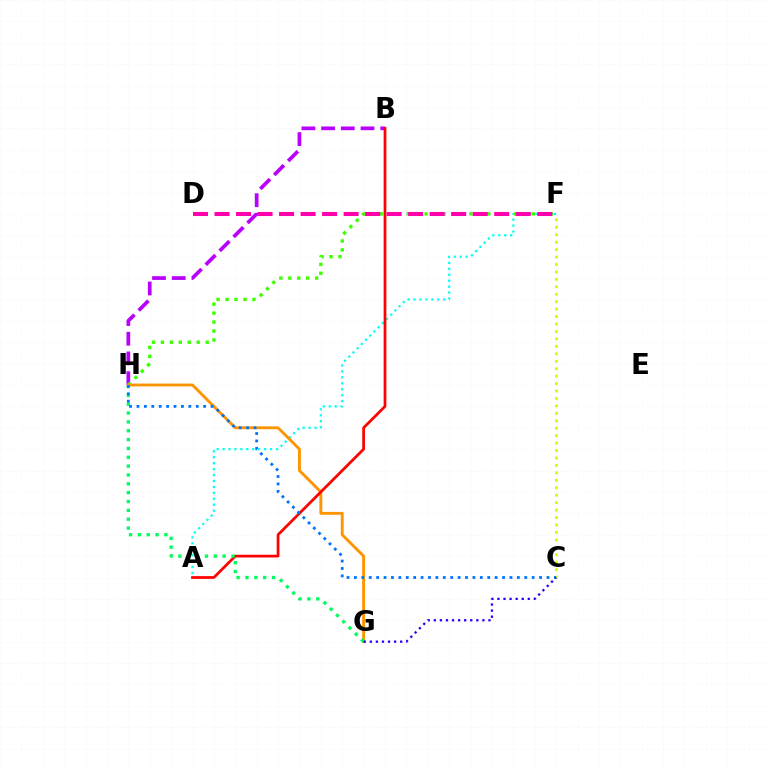{('A', 'F'): [{'color': '#00fff6', 'line_style': 'dotted', 'thickness': 1.61}], ('B', 'H'): [{'color': '#b900ff', 'line_style': 'dashed', 'thickness': 2.68}], ('F', 'H'): [{'color': '#3dff00', 'line_style': 'dotted', 'thickness': 2.43}], ('G', 'H'): [{'color': '#ff9400', 'line_style': 'solid', 'thickness': 2.06}, {'color': '#00ff5c', 'line_style': 'dotted', 'thickness': 2.4}], ('A', 'B'): [{'color': '#ff0000', 'line_style': 'solid', 'thickness': 1.97}], ('C', 'F'): [{'color': '#d1ff00', 'line_style': 'dotted', 'thickness': 2.02}], ('D', 'F'): [{'color': '#ff00ac', 'line_style': 'dashed', 'thickness': 2.92}], ('C', 'H'): [{'color': '#0074ff', 'line_style': 'dotted', 'thickness': 2.01}], ('C', 'G'): [{'color': '#2500ff', 'line_style': 'dotted', 'thickness': 1.65}]}